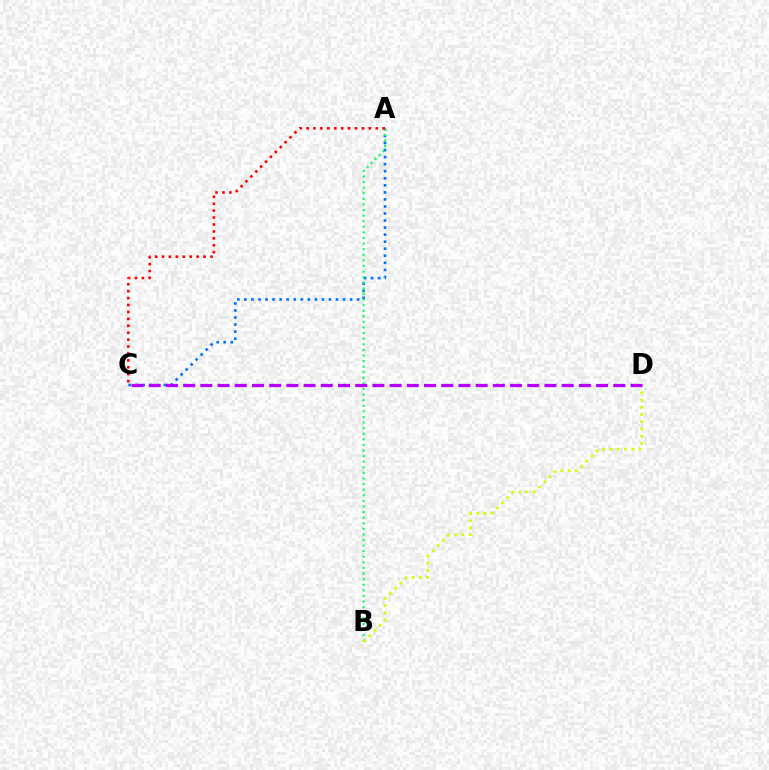{('A', 'C'): [{'color': '#0074ff', 'line_style': 'dotted', 'thickness': 1.92}, {'color': '#ff0000', 'line_style': 'dotted', 'thickness': 1.88}], ('A', 'B'): [{'color': '#00ff5c', 'line_style': 'dotted', 'thickness': 1.52}], ('B', 'D'): [{'color': '#d1ff00', 'line_style': 'dotted', 'thickness': 1.97}], ('C', 'D'): [{'color': '#b900ff', 'line_style': 'dashed', 'thickness': 2.34}]}